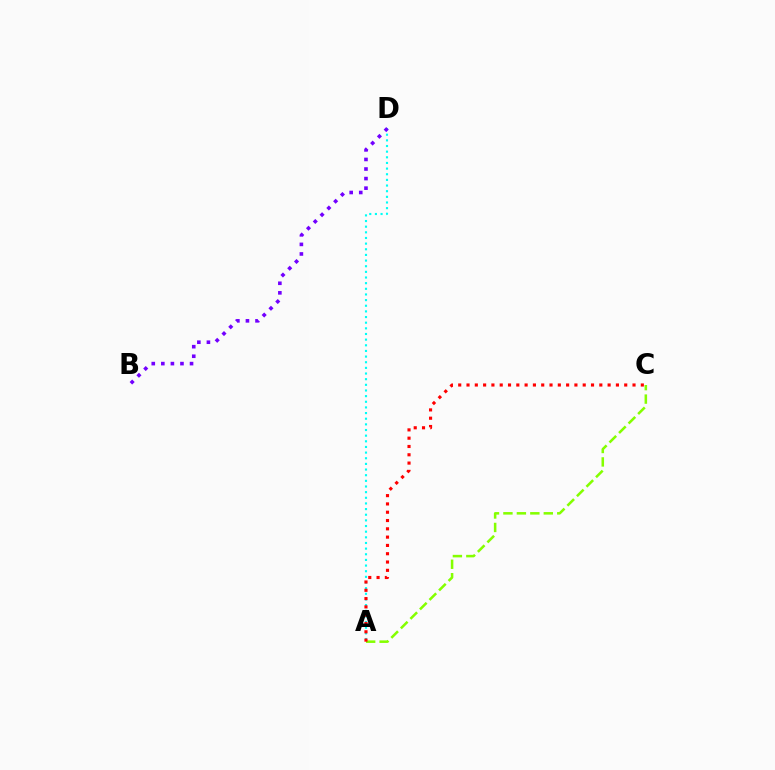{('A', 'D'): [{'color': '#00fff6', 'line_style': 'dotted', 'thickness': 1.53}], ('A', 'C'): [{'color': '#84ff00', 'line_style': 'dashed', 'thickness': 1.83}, {'color': '#ff0000', 'line_style': 'dotted', 'thickness': 2.26}], ('B', 'D'): [{'color': '#7200ff', 'line_style': 'dotted', 'thickness': 2.6}]}